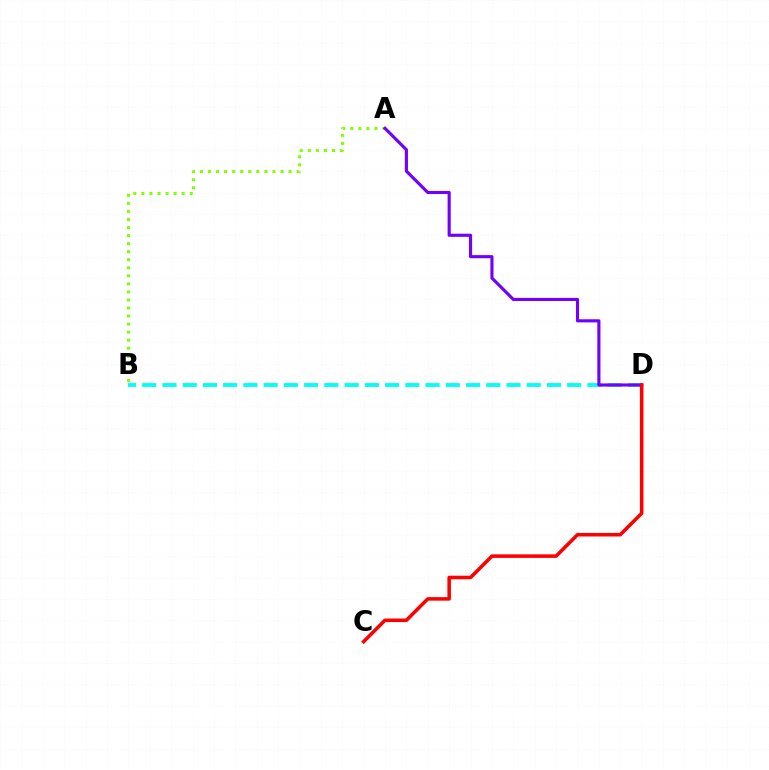{('B', 'D'): [{'color': '#00fff6', 'line_style': 'dashed', 'thickness': 2.75}], ('A', 'B'): [{'color': '#84ff00', 'line_style': 'dotted', 'thickness': 2.19}], ('A', 'D'): [{'color': '#7200ff', 'line_style': 'solid', 'thickness': 2.25}], ('C', 'D'): [{'color': '#ff0000', 'line_style': 'solid', 'thickness': 2.55}]}